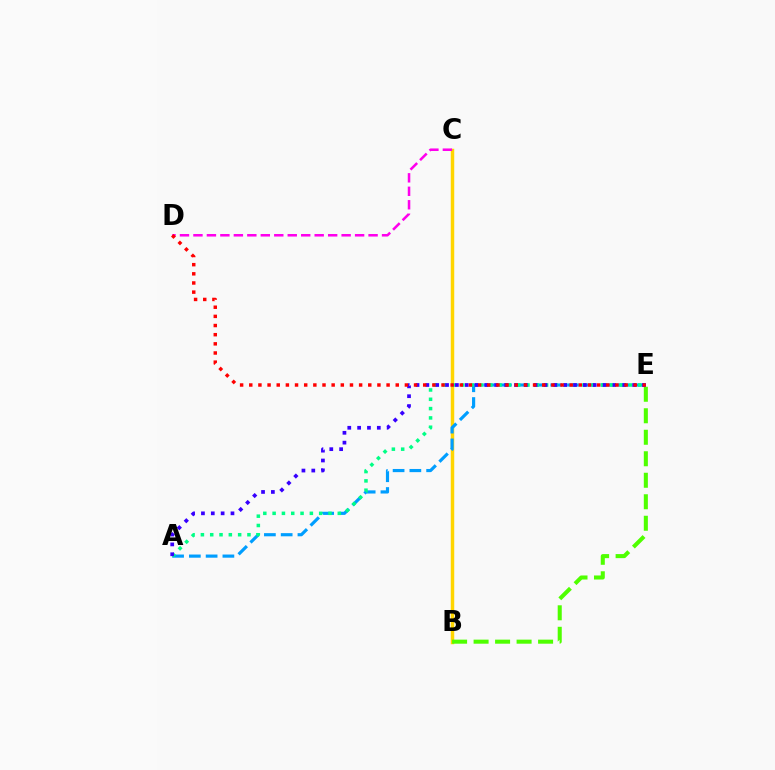{('B', 'C'): [{'color': '#ffd500', 'line_style': 'solid', 'thickness': 2.5}], ('A', 'E'): [{'color': '#009eff', 'line_style': 'dashed', 'thickness': 2.28}, {'color': '#00ff86', 'line_style': 'dotted', 'thickness': 2.53}, {'color': '#3700ff', 'line_style': 'dotted', 'thickness': 2.67}], ('B', 'E'): [{'color': '#4fff00', 'line_style': 'dashed', 'thickness': 2.92}], ('C', 'D'): [{'color': '#ff00ed', 'line_style': 'dashed', 'thickness': 1.83}], ('D', 'E'): [{'color': '#ff0000', 'line_style': 'dotted', 'thickness': 2.49}]}